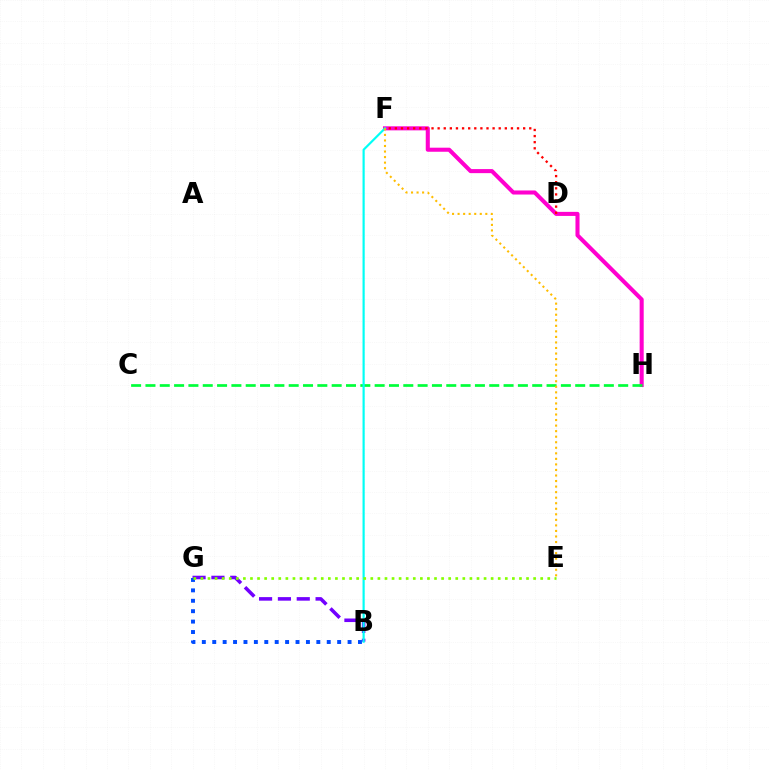{('B', 'G'): [{'color': '#7200ff', 'line_style': 'dashed', 'thickness': 2.56}, {'color': '#004bff', 'line_style': 'dotted', 'thickness': 2.83}], ('F', 'H'): [{'color': '#ff00cf', 'line_style': 'solid', 'thickness': 2.92}], ('C', 'H'): [{'color': '#00ff39', 'line_style': 'dashed', 'thickness': 1.95}], ('B', 'F'): [{'color': '#00fff6', 'line_style': 'solid', 'thickness': 1.56}], ('E', 'G'): [{'color': '#84ff00', 'line_style': 'dotted', 'thickness': 1.92}], ('E', 'F'): [{'color': '#ffbd00', 'line_style': 'dotted', 'thickness': 1.51}], ('D', 'F'): [{'color': '#ff0000', 'line_style': 'dotted', 'thickness': 1.66}]}